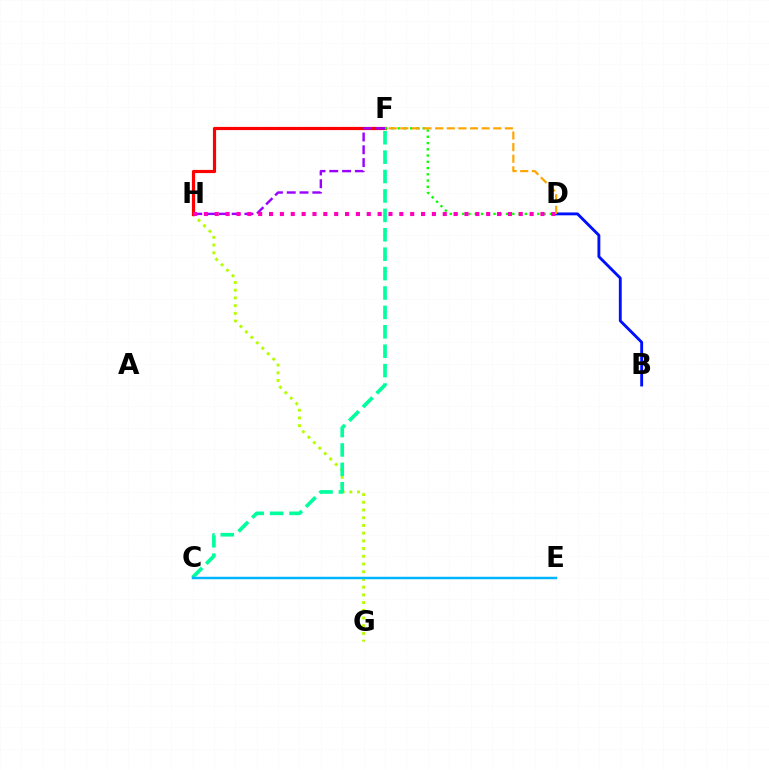{('B', 'D'): [{'color': '#0010ff', 'line_style': 'solid', 'thickness': 2.07}], ('G', 'H'): [{'color': '#b3ff00', 'line_style': 'dotted', 'thickness': 2.1}], ('F', 'H'): [{'color': '#ff0000', 'line_style': 'solid', 'thickness': 2.29}, {'color': '#9b00ff', 'line_style': 'dashed', 'thickness': 1.74}], ('C', 'F'): [{'color': '#00ff9d', 'line_style': 'dashed', 'thickness': 2.64}], ('D', 'F'): [{'color': '#08ff00', 'line_style': 'dotted', 'thickness': 1.7}, {'color': '#ffa500', 'line_style': 'dashed', 'thickness': 1.58}], ('D', 'H'): [{'color': '#ff00bd', 'line_style': 'dotted', 'thickness': 2.95}], ('C', 'E'): [{'color': '#00b5ff', 'line_style': 'solid', 'thickness': 1.77}]}